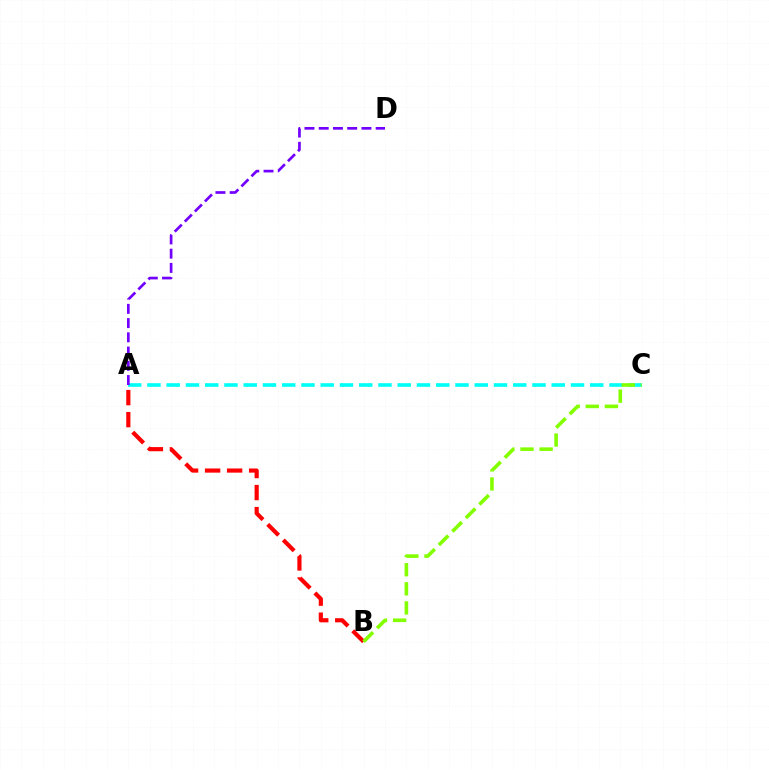{('A', 'C'): [{'color': '#00fff6', 'line_style': 'dashed', 'thickness': 2.62}], ('A', 'B'): [{'color': '#ff0000', 'line_style': 'dashed', 'thickness': 2.99}], ('A', 'D'): [{'color': '#7200ff', 'line_style': 'dashed', 'thickness': 1.93}], ('B', 'C'): [{'color': '#84ff00', 'line_style': 'dashed', 'thickness': 2.6}]}